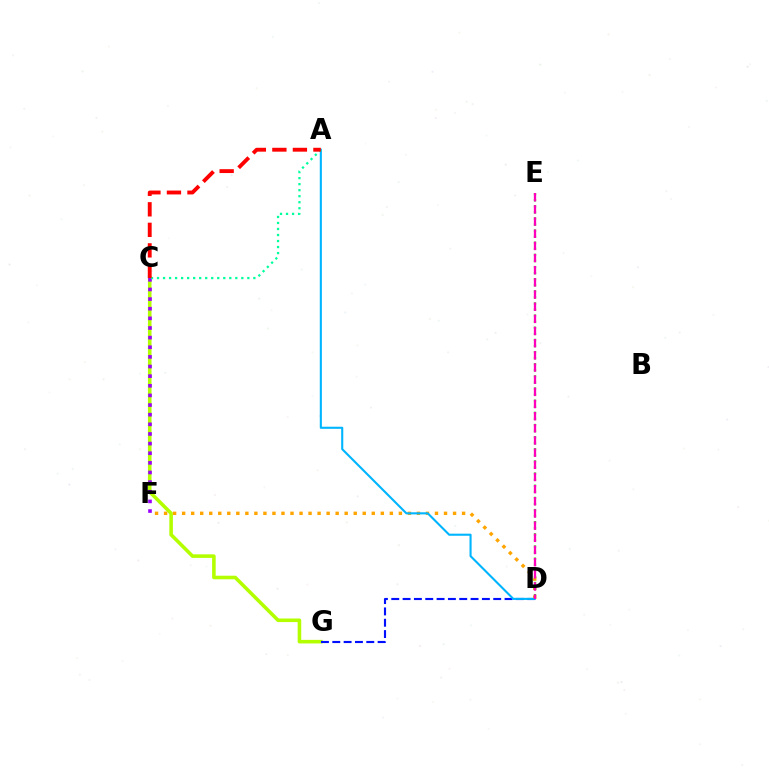{('C', 'G'): [{'color': '#b3ff00', 'line_style': 'solid', 'thickness': 2.58}], ('D', 'G'): [{'color': '#0010ff', 'line_style': 'dashed', 'thickness': 1.54}], ('C', 'F'): [{'color': '#9b00ff', 'line_style': 'dotted', 'thickness': 2.62}], ('D', 'F'): [{'color': '#ffa500', 'line_style': 'dotted', 'thickness': 2.45}], ('A', 'D'): [{'color': '#00b5ff', 'line_style': 'solid', 'thickness': 1.51}], ('A', 'C'): [{'color': '#00ff9d', 'line_style': 'dotted', 'thickness': 1.64}, {'color': '#ff0000', 'line_style': 'dashed', 'thickness': 2.79}], ('D', 'E'): [{'color': '#08ff00', 'line_style': 'dotted', 'thickness': 1.65}, {'color': '#ff00bd', 'line_style': 'dashed', 'thickness': 1.65}]}